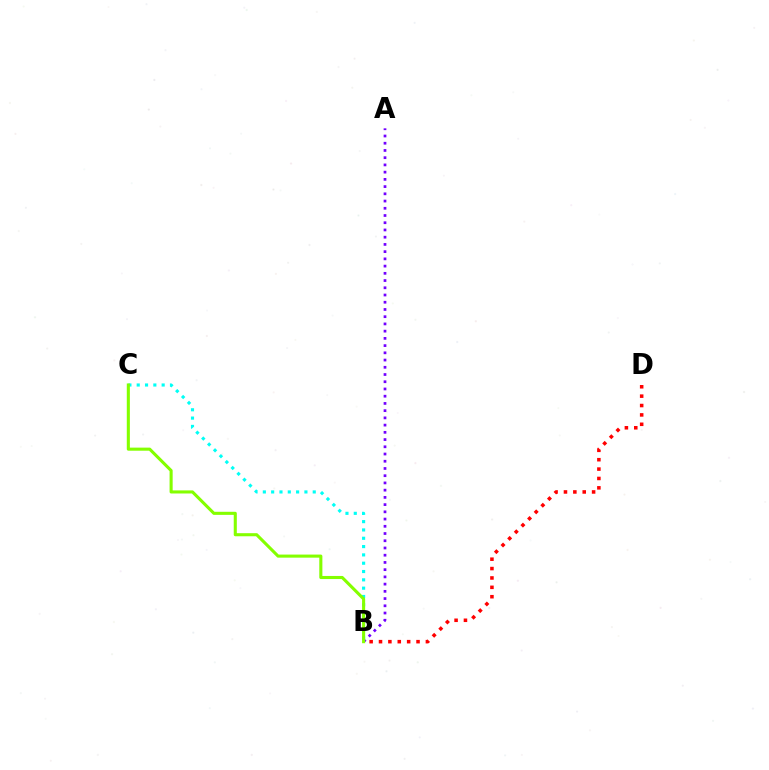{('B', 'C'): [{'color': '#00fff6', 'line_style': 'dotted', 'thickness': 2.26}, {'color': '#84ff00', 'line_style': 'solid', 'thickness': 2.22}], ('A', 'B'): [{'color': '#7200ff', 'line_style': 'dotted', 'thickness': 1.96}], ('B', 'D'): [{'color': '#ff0000', 'line_style': 'dotted', 'thickness': 2.55}]}